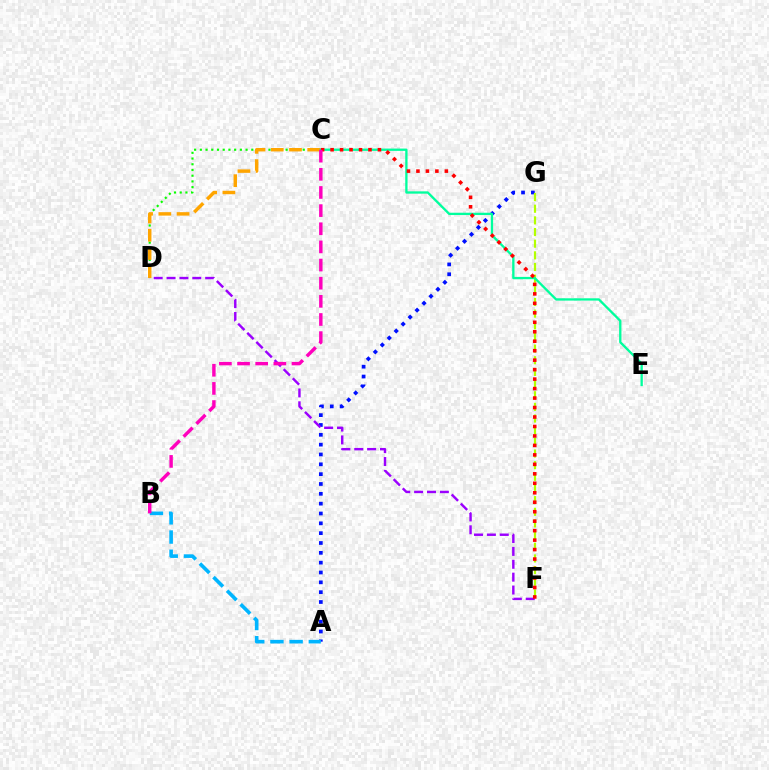{('A', 'G'): [{'color': '#0010ff', 'line_style': 'dotted', 'thickness': 2.67}], ('C', 'D'): [{'color': '#08ff00', 'line_style': 'dotted', 'thickness': 1.55}, {'color': '#ffa500', 'line_style': 'dashed', 'thickness': 2.48}], ('F', 'G'): [{'color': '#b3ff00', 'line_style': 'dashed', 'thickness': 1.58}], ('D', 'F'): [{'color': '#9b00ff', 'line_style': 'dashed', 'thickness': 1.75}], ('C', 'E'): [{'color': '#00ff9d', 'line_style': 'solid', 'thickness': 1.67}], ('C', 'F'): [{'color': '#ff0000', 'line_style': 'dotted', 'thickness': 2.57}], ('A', 'B'): [{'color': '#00b5ff', 'line_style': 'dashed', 'thickness': 2.61}], ('B', 'C'): [{'color': '#ff00bd', 'line_style': 'dashed', 'thickness': 2.47}]}